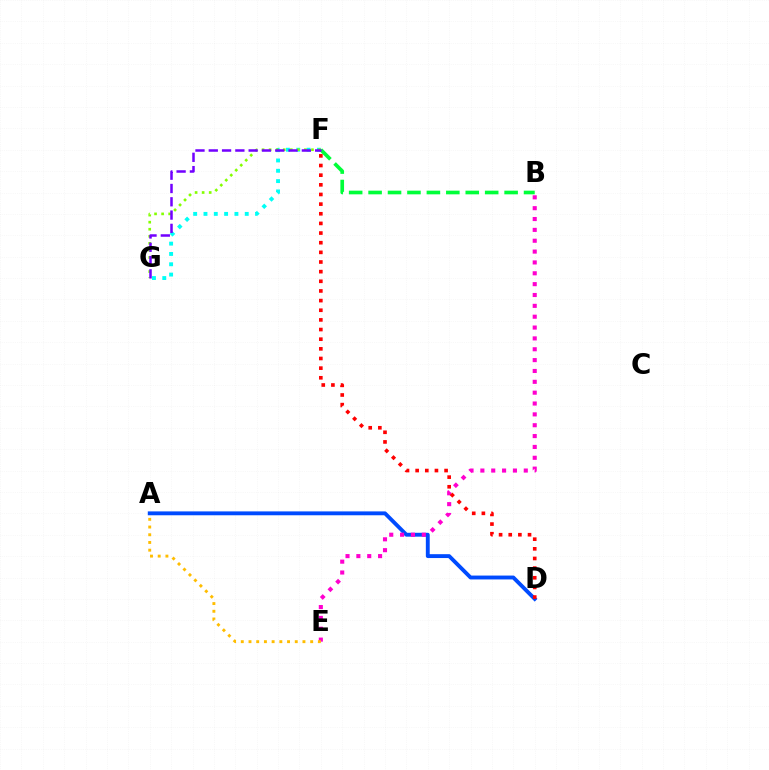{('A', 'D'): [{'color': '#004bff', 'line_style': 'solid', 'thickness': 2.79}], ('F', 'G'): [{'color': '#00fff6', 'line_style': 'dotted', 'thickness': 2.8}, {'color': '#84ff00', 'line_style': 'dotted', 'thickness': 1.92}, {'color': '#7200ff', 'line_style': 'dashed', 'thickness': 1.81}], ('B', 'E'): [{'color': '#ff00cf', 'line_style': 'dotted', 'thickness': 2.95}], ('A', 'E'): [{'color': '#ffbd00', 'line_style': 'dotted', 'thickness': 2.09}], ('B', 'F'): [{'color': '#00ff39', 'line_style': 'dashed', 'thickness': 2.64}], ('D', 'F'): [{'color': '#ff0000', 'line_style': 'dotted', 'thickness': 2.62}]}